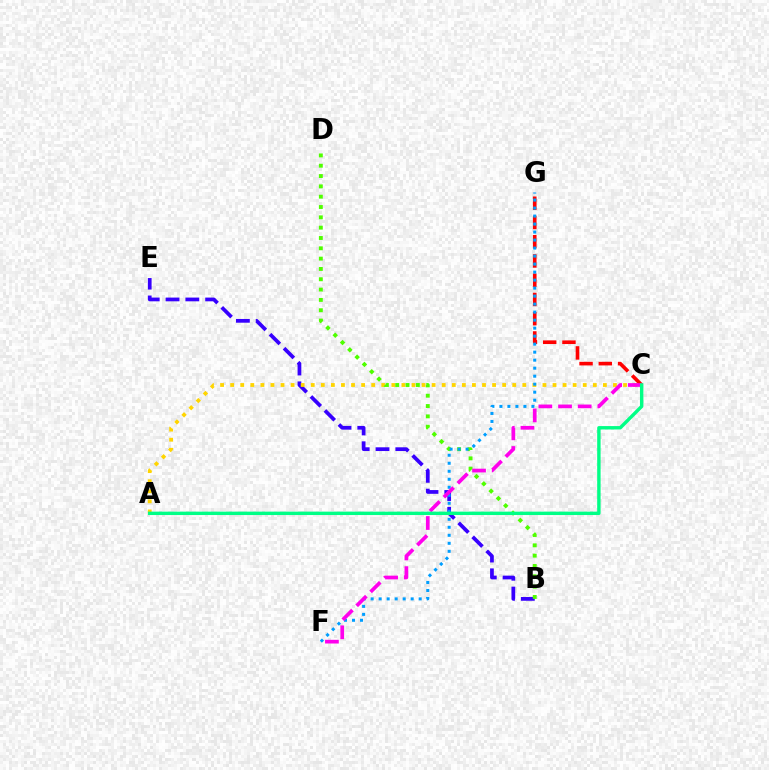{('B', 'E'): [{'color': '#3700ff', 'line_style': 'dashed', 'thickness': 2.69}], ('A', 'C'): [{'color': '#ffd500', 'line_style': 'dotted', 'thickness': 2.74}, {'color': '#00ff86', 'line_style': 'solid', 'thickness': 2.45}], ('B', 'D'): [{'color': '#4fff00', 'line_style': 'dotted', 'thickness': 2.8}], ('C', 'G'): [{'color': '#ff0000', 'line_style': 'dashed', 'thickness': 2.62}], ('F', 'G'): [{'color': '#009eff', 'line_style': 'dotted', 'thickness': 2.17}], ('C', 'F'): [{'color': '#ff00ed', 'line_style': 'dashed', 'thickness': 2.67}]}